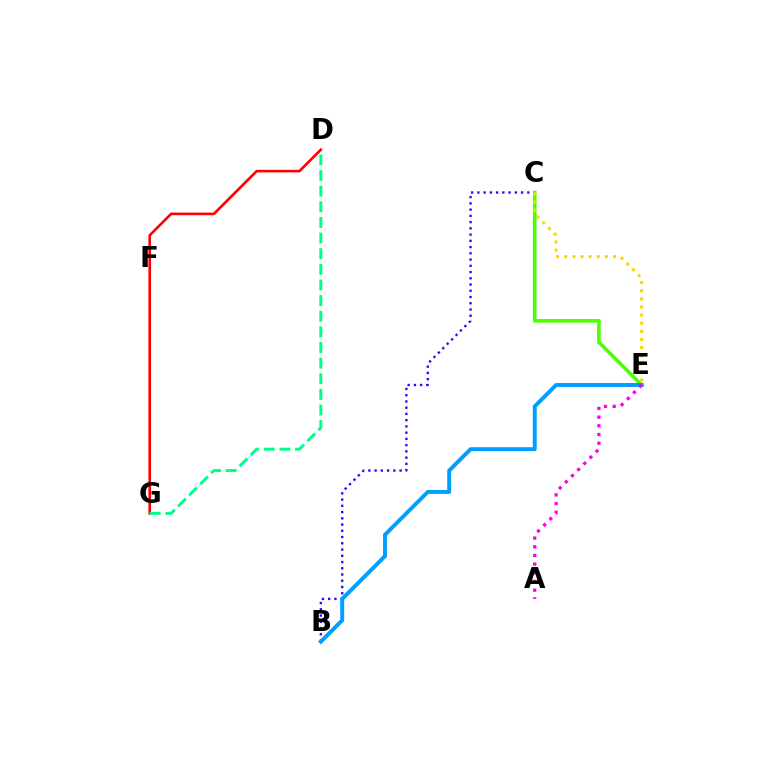{('B', 'C'): [{'color': '#3700ff', 'line_style': 'dotted', 'thickness': 1.7}], ('C', 'E'): [{'color': '#4fff00', 'line_style': 'solid', 'thickness': 2.6}, {'color': '#ffd500', 'line_style': 'dotted', 'thickness': 2.21}], ('D', 'G'): [{'color': '#ff0000', 'line_style': 'solid', 'thickness': 1.88}, {'color': '#00ff86', 'line_style': 'dashed', 'thickness': 2.12}], ('B', 'E'): [{'color': '#009eff', 'line_style': 'solid', 'thickness': 2.83}], ('A', 'E'): [{'color': '#ff00ed', 'line_style': 'dotted', 'thickness': 2.36}]}